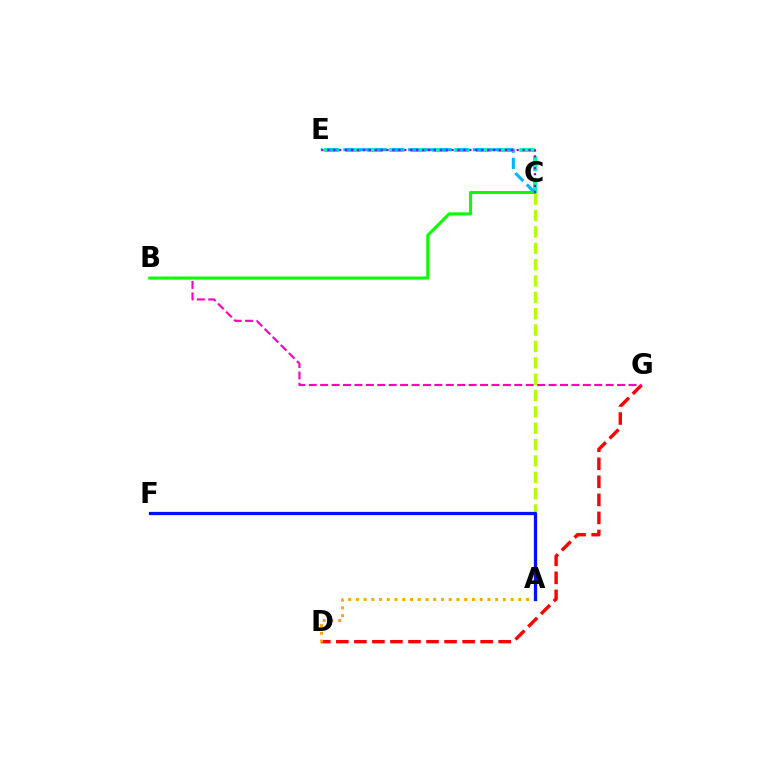{('C', 'E'): [{'color': '#00ff9d', 'line_style': 'dashed', 'thickness': 2.95}, {'color': '#00b5ff', 'line_style': 'dashed', 'thickness': 2.2}, {'color': '#9b00ff', 'line_style': 'dotted', 'thickness': 1.61}], ('D', 'G'): [{'color': '#ff0000', 'line_style': 'dashed', 'thickness': 2.45}], ('B', 'G'): [{'color': '#ff00bd', 'line_style': 'dashed', 'thickness': 1.55}], ('A', 'D'): [{'color': '#ffa500', 'line_style': 'dotted', 'thickness': 2.1}], ('A', 'C'): [{'color': '#b3ff00', 'line_style': 'dashed', 'thickness': 2.22}], ('B', 'C'): [{'color': '#08ff00', 'line_style': 'solid', 'thickness': 2.2}], ('A', 'F'): [{'color': '#0010ff', 'line_style': 'solid', 'thickness': 2.34}]}